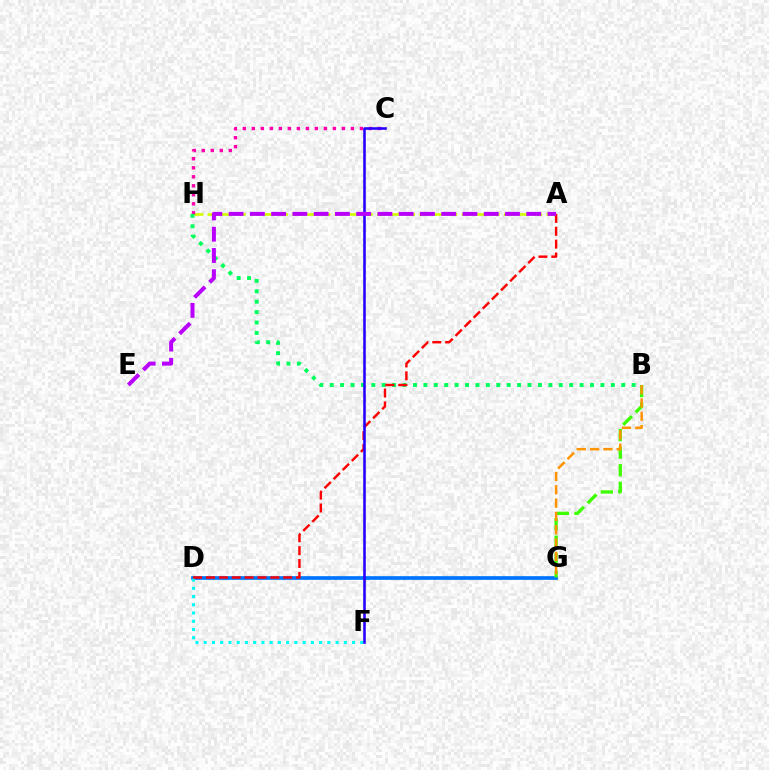{('D', 'G'): [{'color': '#0074ff', 'line_style': 'solid', 'thickness': 2.65}], ('D', 'F'): [{'color': '#00fff6', 'line_style': 'dotted', 'thickness': 2.24}], ('A', 'H'): [{'color': '#d1ff00', 'line_style': 'dashed', 'thickness': 1.92}], ('B', 'G'): [{'color': '#3dff00', 'line_style': 'dashed', 'thickness': 2.39}, {'color': '#ff9400', 'line_style': 'dashed', 'thickness': 1.81}], ('C', 'H'): [{'color': '#ff00ac', 'line_style': 'dotted', 'thickness': 2.45}], ('B', 'H'): [{'color': '#00ff5c', 'line_style': 'dotted', 'thickness': 2.83}], ('A', 'D'): [{'color': '#ff0000', 'line_style': 'dashed', 'thickness': 1.75}], ('C', 'F'): [{'color': '#2500ff', 'line_style': 'solid', 'thickness': 1.86}], ('A', 'E'): [{'color': '#b900ff', 'line_style': 'dashed', 'thickness': 2.89}]}